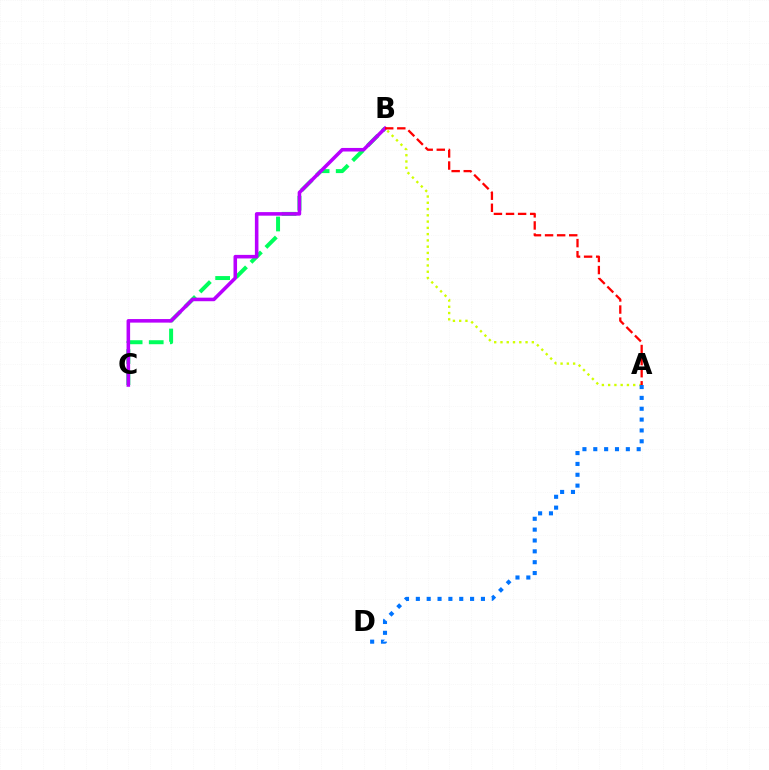{('A', 'B'): [{'color': '#d1ff00', 'line_style': 'dotted', 'thickness': 1.7}, {'color': '#ff0000', 'line_style': 'dashed', 'thickness': 1.64}], ('A', 'D'): [{'color': '#0074ff', 'line_style': 'dotted', 'thickness': 2.95}], ('B', 'C'): [{'color': '#00ff5c', 'line_style': 'dashed', 'thickness': 2.87}, {'color': '#b900ff', 'line_style': 'solid', 'thickness': 2.56}]}